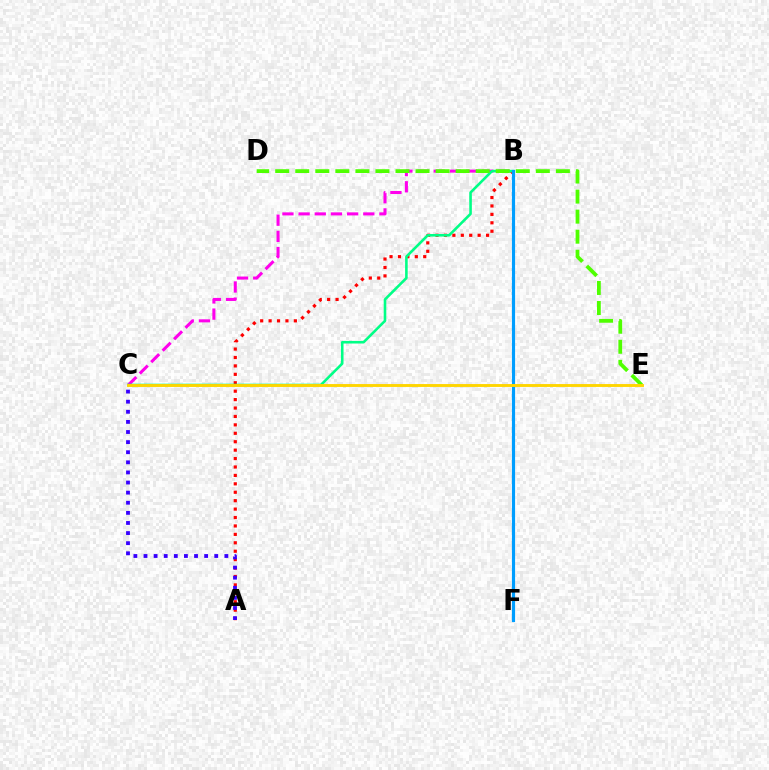{('A', 'B'): [{'color': '#ff0000', 'line_style': 'dotted', 'thickness': 2.29}], ('B', 'C'): [{'color': '#ff00ed', 'line_style': 'dashed', 'thickness': 2.2}, {'color': '#00ff86', 'line_style': 'solid', 'thickness': 1.87}], ('D', 'E'): [{'color': '#4fff00', 'line_style': 'dashed', 'thickness': 2.72}], ('B', 'F'): [{'color': '#009eff', 'line_style': 'solid', 'thickness': 2.28}], ('A', 'C'): [{'color': '#3700ff', 'line_style': 'dotted', 'thickness': 2.75}], ('C', 'E'): [{'color': '#ffd500', 'line_style': 'solid', 'thickness': 2.08}]}